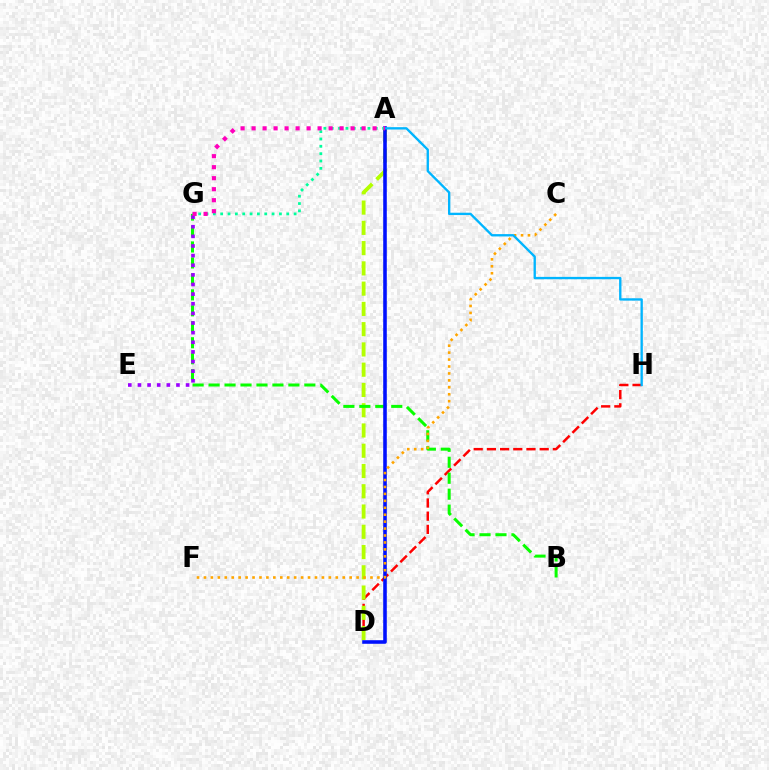{('D', 'H'): [{'color': '#ff0000', 'line_style': 'dashed', 'thickness': 1.79}], ('A', 'D'): [{'color': '#b3ff00', 'line_style': 'dashed', 'thickness': 2.75}, {'color': '#0010ff', 'line_style': 'solid', 'thickness': 2.57}], ('B', 'G'): [{'color': '#08ff00', 'line_style': 'dashed', 'thickness': 2.17}], ('A', 'G'): [{'color': '#00ff9d', 'line_style': 'dotted', 'thickness': 1.99}, {'color': '#ff00bd', 'line_style': 'dotted', 'thickness': 2.99}], ('C', 'F'): [{'color': '#ffa500', 'line_style': 'dotted', 'thickness': 1.88}], ('A', 'H'): [{'color': '#00b5ff', 'line_style': 'solid', 'thickness': 1.69}], ('E', 'G'): [{'color': '#9b00ff', 'line_style': 'dotted', 'thickness': 2.62}]}